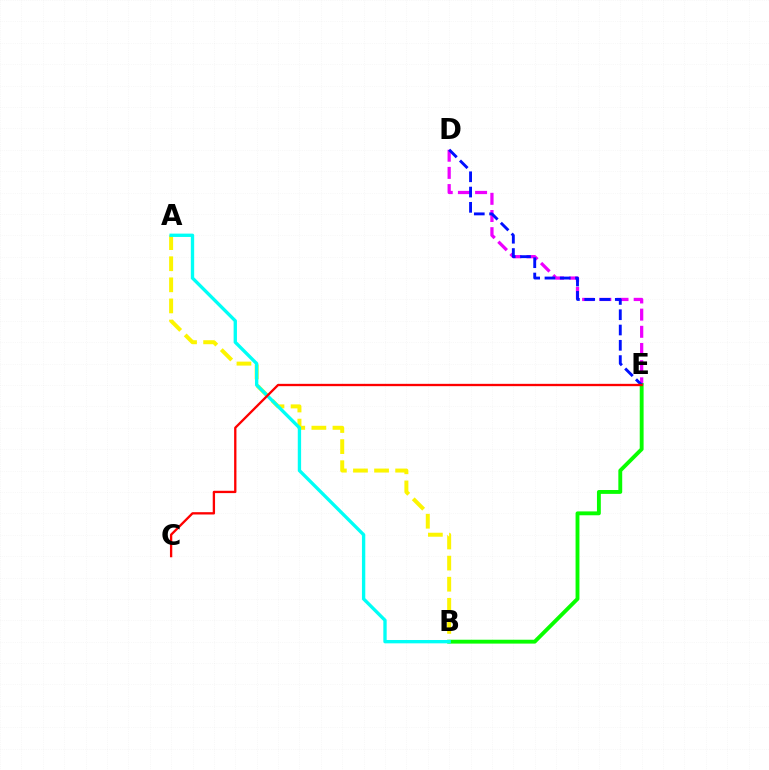{('A', 'B'): [{'color': '#fcf500', 'line_style': 'dashed', 'thickness': 2.87}, {'color': '#00fff6', 'line_style': 'solid', 'thickness': 2.41}], ('D', 'E'): [{'color': '#ee00ff', 'line_style': 'dashed', 'thickness': 2.33}, {'color': '#0010ff', 'line_style': 'dashed', 'thickness': 2.08}], ('B', 'E'): [{'color': '#08ff00', 'line_style': 'solid', 'thickness': 2.79}], ('C', 'E'): [{'color': '#ff0000', 'line_style': 'solid', 'thickness': 1.67}]}